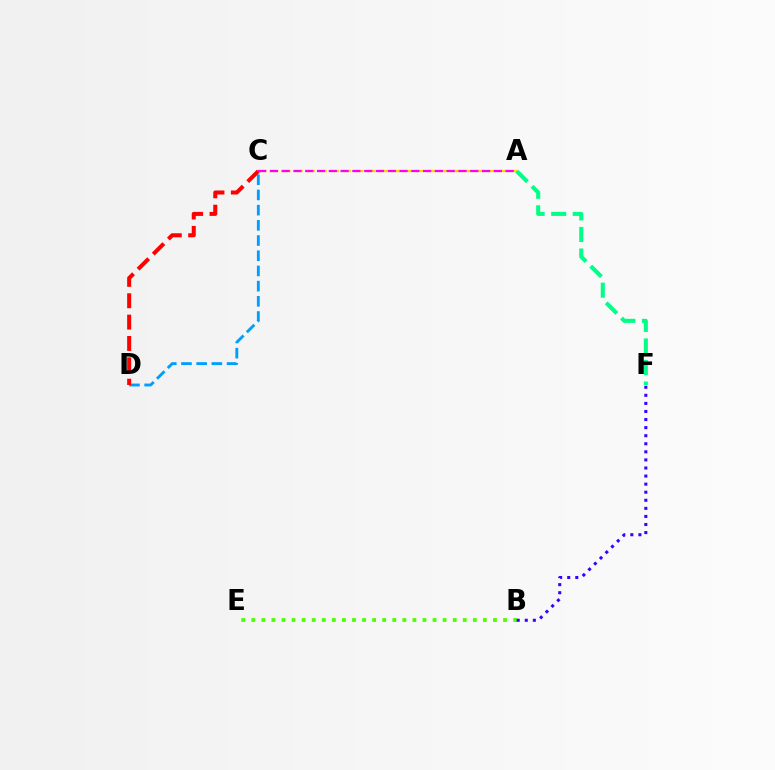{('C', 'D'): [{'color': '#009eff', 'line_style': 'dashed', 'thickness': 2.06}, {'color': '#ff0000', 'line_style': 'dashed', 'thickness': 2.9}], ('A', 'C'): [{'color': '#ffd500', 'line_style': 'dashed', 'thickness': 1.64}, {'color': '#ff00ed', 'line_style': 'dashed', 'thickness': 1.6}], ('B', 'E'): [{'color': '#4fff00', 'line_style': 'dotted', 'thickness': 2.74}], ('B', 'F'): [{'color': '#3700ff', 'line_style': 'dotted', 'thickness': 2.19}], ('A', 'F'): [{'color': '#00ff86', 'line_style': 'dashed', 'thickness': 2.93}]}